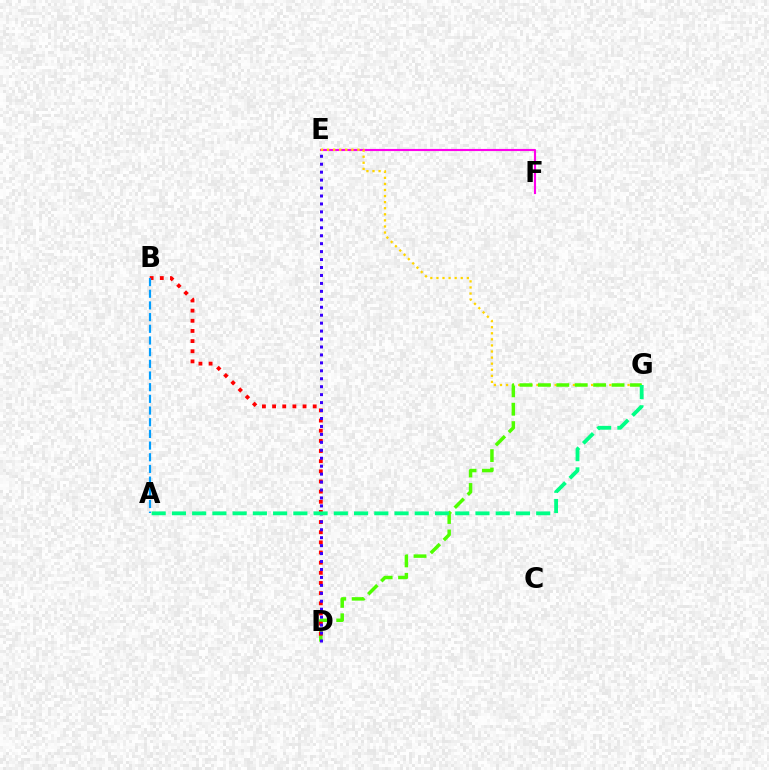{('E', 'F'): [{'color': '#ff00ed', 'line_style': 'solid', 'thickness': 1.54}], ('E', 'G'): [{'color': '#ffd500', 'line_style': 'dotted', 'thickness': 1.65}], ('D', 'G'): [{'color': '#4fff00', 'line_style': 'dashed', 'thickness': 2.5}], ('B', 'D'): [{'color': '#ff0000', 'line_style': 'dotted', 'thickness': 2.76}], ('D', 'E'): [{'color': '#3700ff', 'line_style': 'dotted', 'thickness': 2.16}], ('A', 'G'): [{'color': '#00ff86', 'line_style': 'dashed', 'thickness': 2.75}], ('A', 'B'): [{'color': '#009eff', 'line_style': 'dashed', 'thickness': 1.59}]}